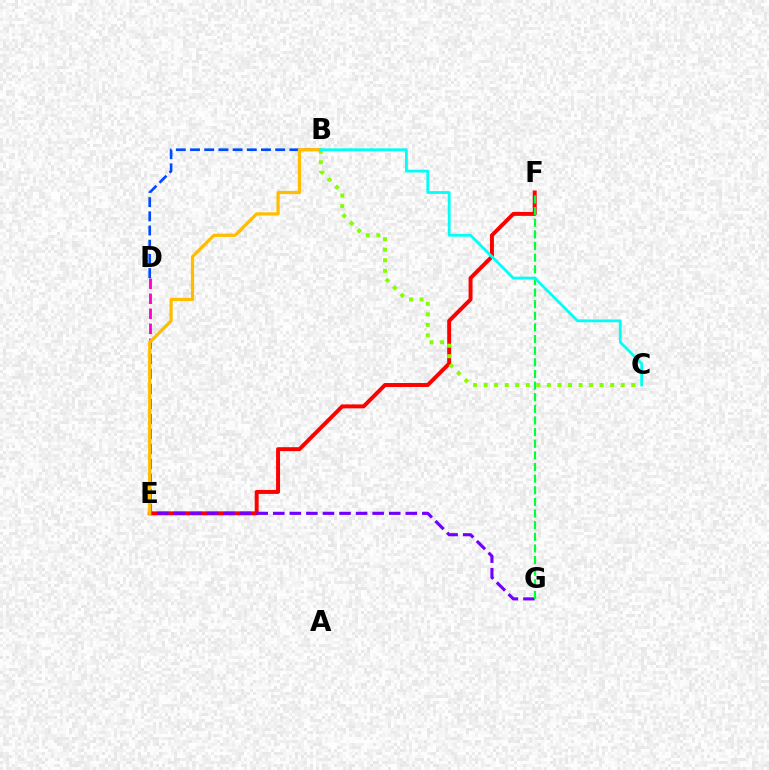{('E', 'F'): [{'color': '#ff0000', 'line_style': 'solid', 'thickness': 2.84}], ('D', 'E'): [{'color': '#ff00cf', 'line_style': 'dashed', 'thickness': 2.04}], ('B', 'C'): [{'color': '#84ff00', 'line_style': 'dotted', 'thickness': 2.86}, {'color': '#00fff6', 'line_style': 'solid', 'thickness': 2.02}], ('B', 'D'): [{'color': '#004bff', 'line_style': 'dashed', 'thickness': 1.93}], ('E', 'G'): [{'color': '#7200ff', 'line_style': 'dashed', 'thickness': 2.25}], ('B', 'E'): [{'color': '#ffbd00', 'line_style': 'solid', 'thickness': 2.32}], ('F', 'G'): [{'color': '#00ff39', 'line_style': 'dashed', 'thickness': 1.58}]}